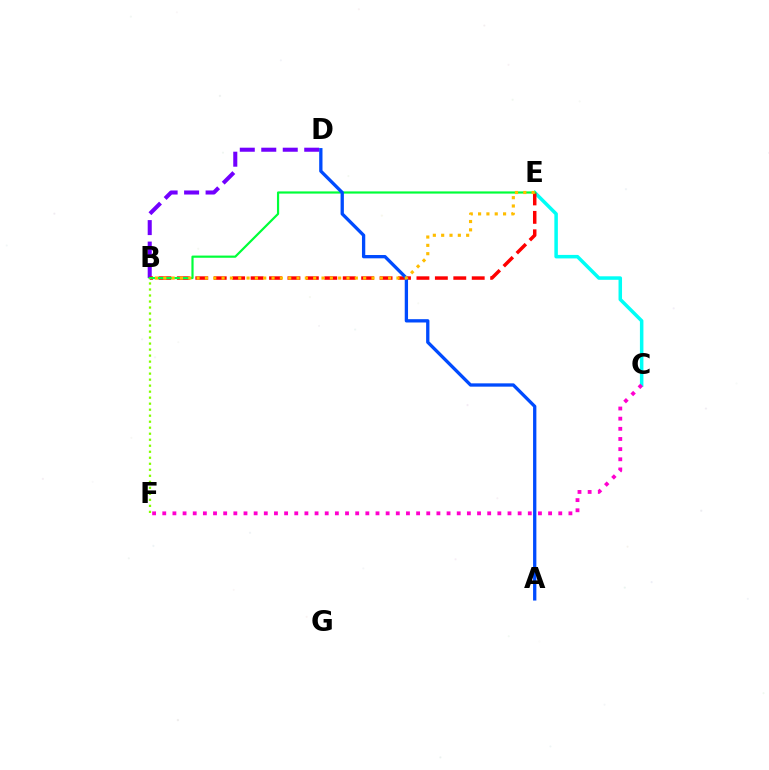{('C', 'E'): [{'color': '#00fff6', 'line_style': 'solid', 'thickness': 2.53}], ('C', 'F'): [{'color': '#ff00cf', 'line_style': 'dotted', 'thickness': 2.76}], ('B', 'D'): [{'color': '#7200ff', 'line_style': 'dashed', 'thickness': 2.92}], ('B', 'E'): [{'color': '#ff0000', 'line_style': 'dashed', 'thickness': 2.5}, {'color': '#00ff39', 'line_style': 'solid', 'thickness': 1.58}, {'color': '#ffbd00', 'line_style': 'dotted', 'thickness': 2.26}], ('A', 'D'): [{'color': '#004bff', 'line_style': 'solid', 'thickness': 2.38}], ('B', 'F'): [{'color': '#84ff00', 'line_style': 'dotted', 'thickness': 1.63}]}